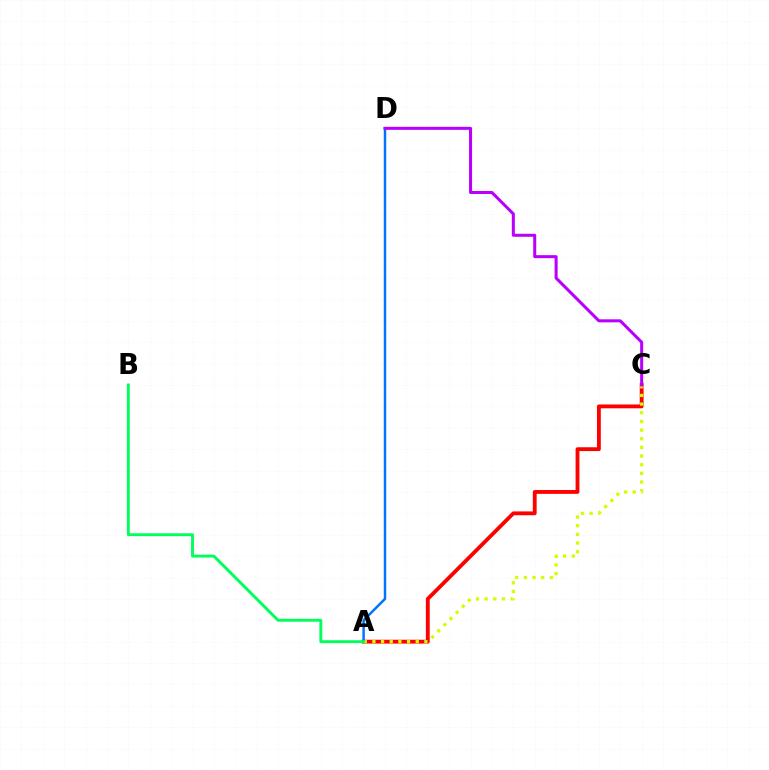{('A', 'C'): [{'color': '#ff0000', 'line_style': 'solid', 'thickness': 2.76}, {'color': '#d1ff00', 'line_style': 'dotted', 'thickness': 2.35}], ('A', 'D'): [{'color': '#0074ff', 'line_style': 'solid', 'thickness': 1.78}], ('C', 'D'): [{'color': '#b900ff', 'line_style': 'solid', 'thickness': 2.18}], ('A', 'B'): [{'color': '#00ff5c', 'line_style': 'solid', 'thickness': 2.09}]}